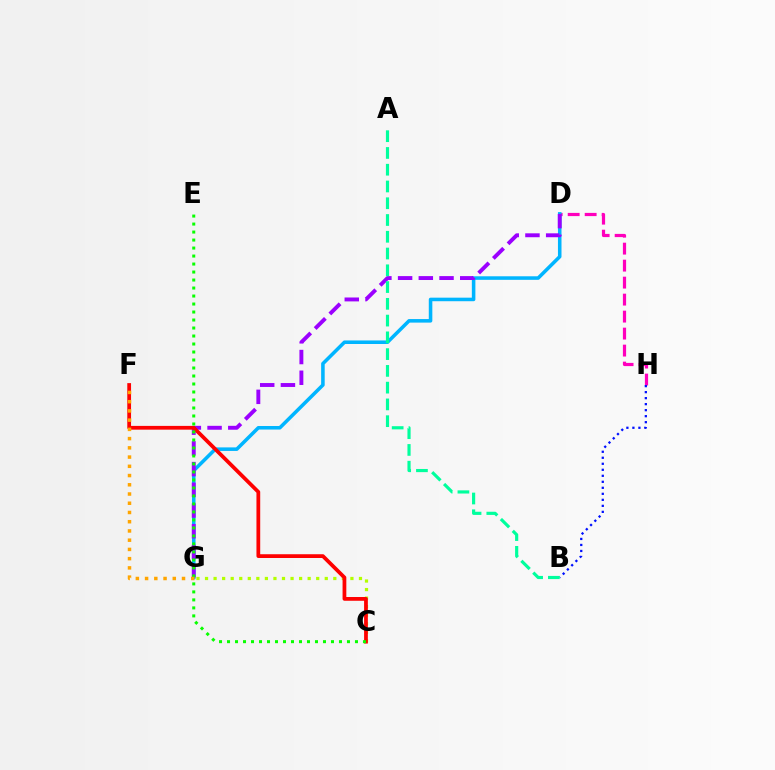{('C', 'G'): [{'color': '#b3ff00', 'line_style': 'dotted', 'thickness': 2.32}], ('D', 'H'): [{'color': '#ff00bd', 'line_style': 'dashed', 'thickness': 2.31}], ('D', 'G'): [{'color': '#00b5ff', 'line_style': 'solid', 'thickness': 2.56}, {'color': '#9b00ff', 'line_style': 'dashed', 'thickness': 2.81}], ('B', 'H'): [{'color': '#0010ff', 'line_style': 'dotted', 'thickness': 1.63}], ('C', 'F'): [{'color': '#ff0000', 'line_style': 'solid', 'thickness': 2.71}], ('C', 'E'): [{'color': '#08ff00', 'line_style': 'dotted', 'thickness': 2.17}], ('F', 'G'): [{'color': '#ffa500', 'line_style': 'dotted', 'thickness': 2.51}], ('A', 'B'): [{'color': '#00ff9d', 'line_style': 'dashed', 'thickness': 2.28}]}